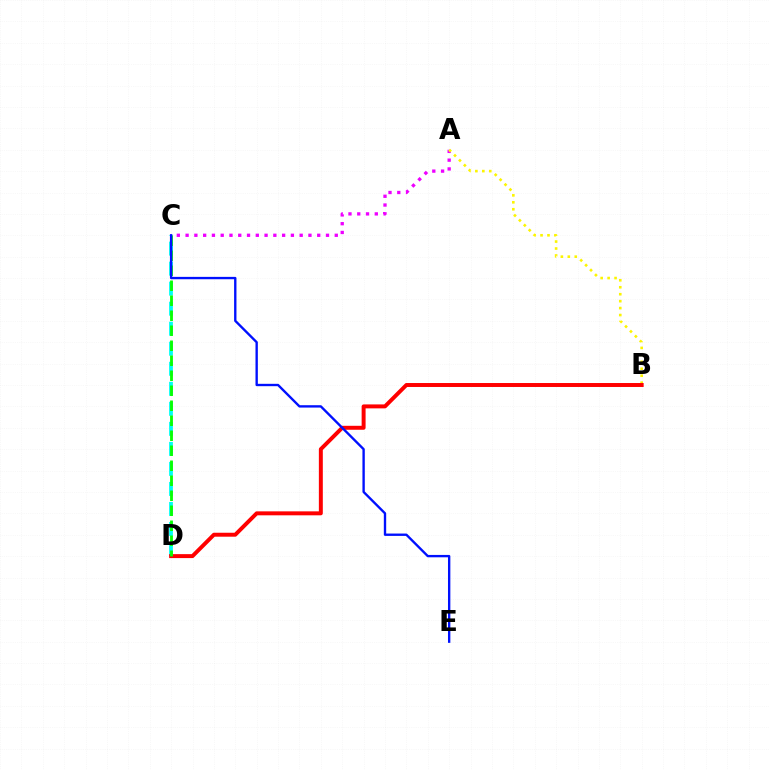{('C', 'D'): [{'color': '#00fff6', 'line_style': 'dashed', 'thickness': 2.72}, {'color': '#08ff00', 'line_style': 'dashed', 'thickness': 2.04}], ('A', 'C'): [{'color': '#ee00ff', 'line_style': 'dotted', 'thickness': 2.38}], ('A', 'B'): [{'color': '#fcf500', 'line_style': 'dotted', 'thickness': 1.89}], ('B', 'D'): [{'color': '#ff0000', 'line_style': 'solid', 'thickness': 2.85}], ('C', 'E'): [{'color': '#0010ff', 'line_style': 'solid', 'thickness': 1.7}]}